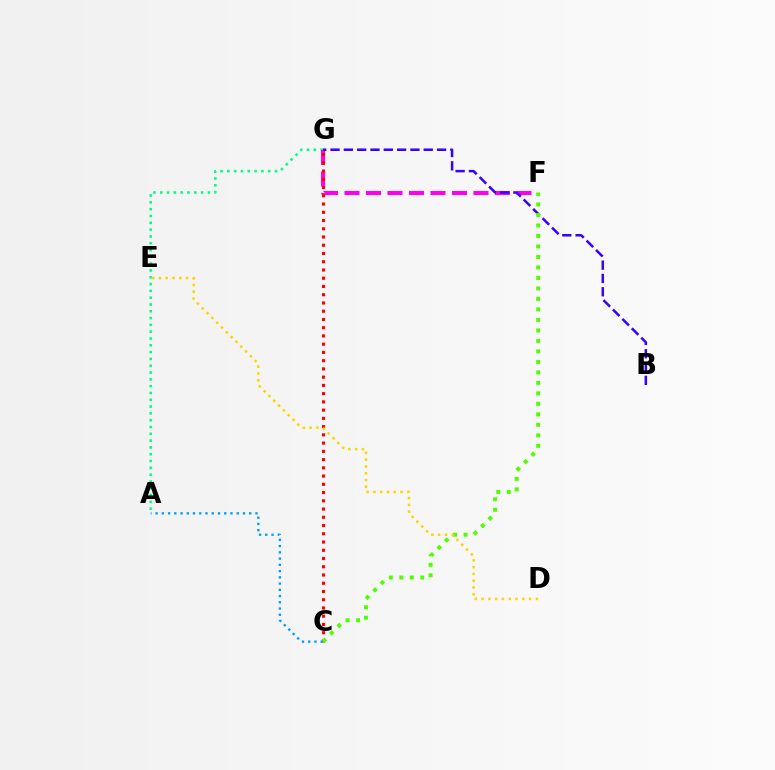{('A', 'G'): [{'color': '#00ff86', 'line_style': 'dotted', 'thickness': 1.85}], ('F', 'G'): [{'color': '#ff00ed', 'line_style': 'dashed', 'thickness': 2.92}], ('C', 'G'): [{'color': '#ff0000', 'line_style': 'dotted', 'thickness': 2.24}], ('B', 'G'): [{'color': '#3700ff', 'line_style': 'dashed', 'thickness': 1.81}], ('C', 'F'): [{'color': '#4fff00', 'line_style': 'dotted', 'thickness': 2.85}], ('D', 'E'): [{'color': '#ffd500', 'line_style': 'dotted', 'thickness': 1.84}], ('A', 'C'): [{'color': '#009eff', 'line_style': 'dotted', 'thickness': 1.7}]}